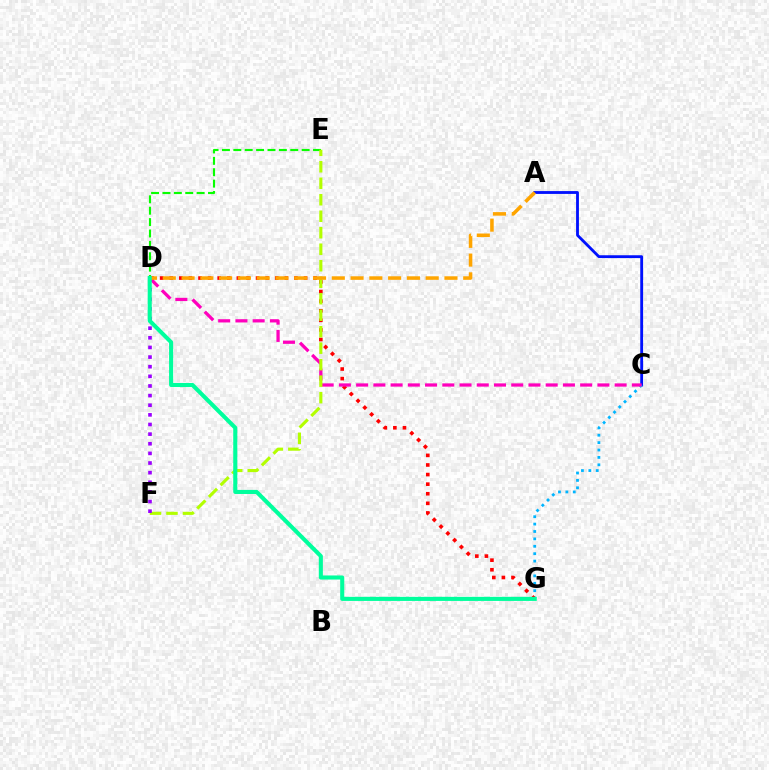{('A', 'C'): [{'color': '#0010ff', 'line_style': 'solid', 'thickness': 2.04}], ('C', 'G'): [{'color': '#00b5ff', 'line_style': 'dotted', 'thickness': 2.01}], ('D', 'G'): [{'color': '#ff0000', 'line_style': 'dotted', 'thickness': 2.61}, {'color': '#00ff9d', 'line_style': 'solid', 'thickness': 2.94}], ('C', 'D'): [{'color': '#ff00bd', 'line_style': 'dashed', 'thickness': 2.34}], ('D', 'E'): [{'color': '#08ff00', 'line_style': 'dashed', 'thickness': 1.55}], ('E', 'F'): [{'color': '#b3ff00', 'line_style': 'dashed', 'thickness': 2.24}], ('D', 'F'): [{'color': '#9b00ff', 'line_style': 'dotted', 'thickness': 2.62}], ('A', 'D'): [{'color': '#ffa500', 'line_style': 'dashed', 'thickness': 2.55}]}